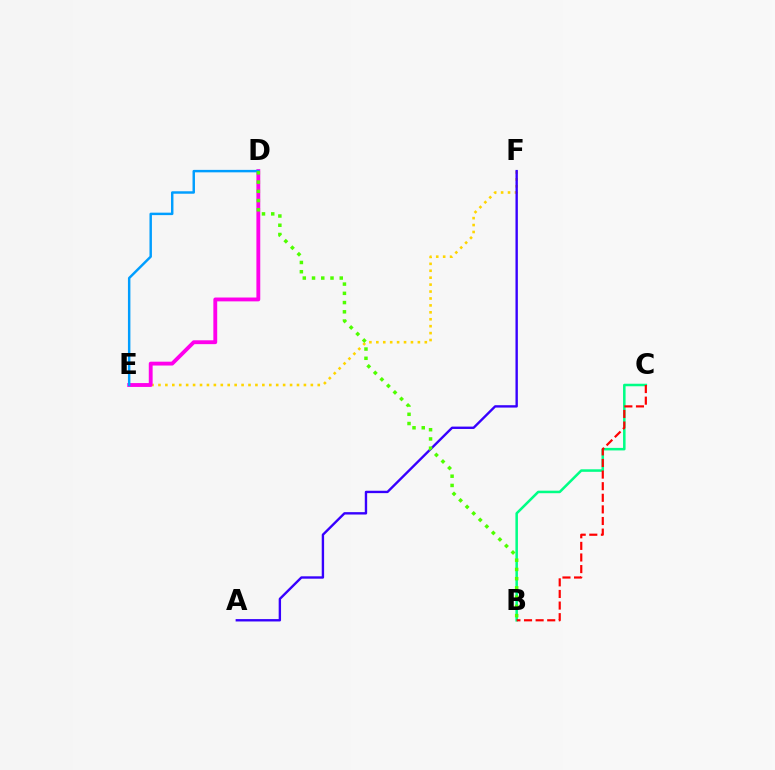{('E', 'F'): [{'color': '#ffd500', 'line_style': 'dotted', 'thickness': 1.88}], ('A', 'F'): [{'color': '#3700ff', 'line_style': 'solid', 'thickness': 1.71}], ('D', 'E'): [{'color': '#ff00ed', 'line_style': 'solid', 'thickness': 2.77}, {'color': '#009eff', 'line_style': 'solid', 'thickness': 1.77}], ('B', 'C'): [{'color': '#00ff86', 'line_style': 'solid', 'thickness': 1.82}, {'color': '#ff0000', 'line_style': 'dashed', 'thickness': 1.58}], ('B', 'D'): [{'color': '#4fff00', 'line_style': 'dotted', 'thickness': 2.51}]}